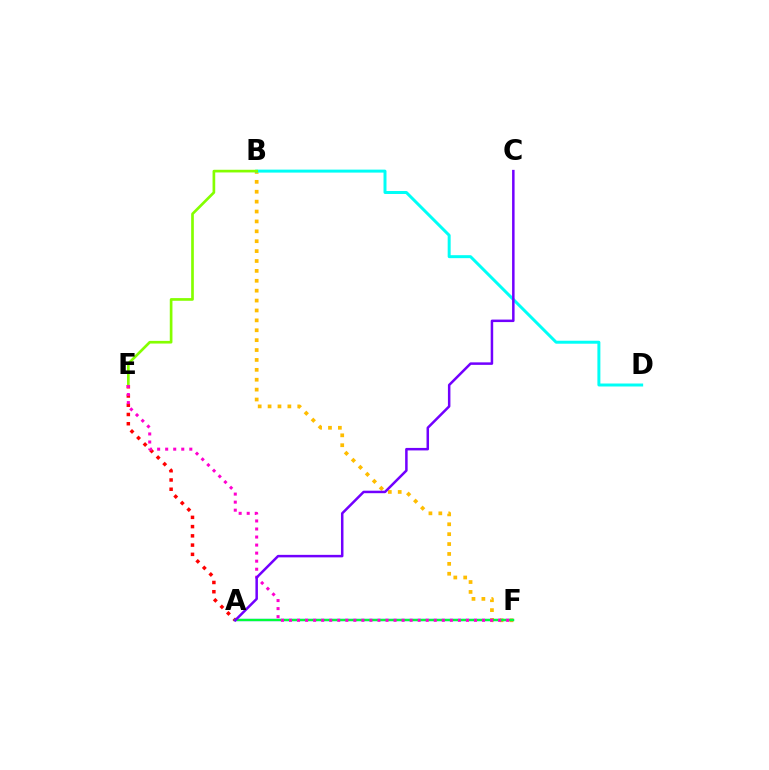{('A', 'E'): [{'color': '#ff0000', 'line_style': 'dotted', 'thickness': 2.51}], ('B', 'F'): [{'color': '#ffbd00', 'line_style': 'dotted', 'thickness': 2.69}], ('A', 'F'): [{'color': '#004bff', 'line_style': 'solid', 'thickness': 1.62}, {'color': '#00ff39', 'line_style': 'solid', 'thickness': 1.63}], ('B', 'D'): [{'color': '#00fff6', 'line_style': 'solid', 'thickness': 2.14}], ('B', 'E'): [{'color': '#84ff00', 'line_style': 'solid', 'thickness': 1.93}], ('E', 'F'): [{'color': '#ff00cf', 'line_style': 'dotted', 'thickness': 2.19}], ('A', 'C'): [{'color': '#7200ff', 'line_style': 'solid', 'thickness': 1.8}]}